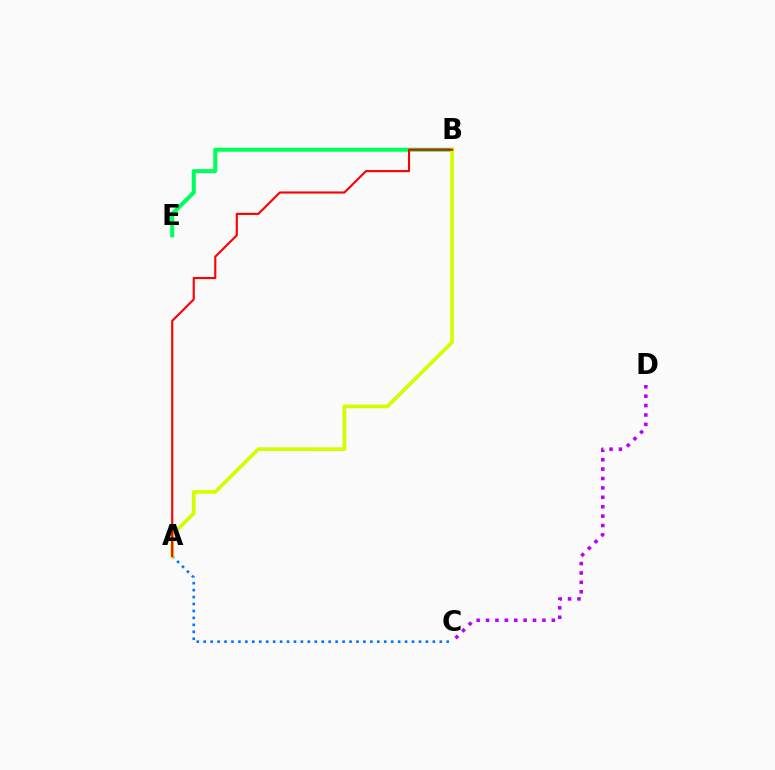{('C', 'D'): [{'color': '#b900ff', 'line_style': 'dotted', 'thickness': 2.55}], ('A', 'C'): [{'color': '#0074ff', 'line_style': 'dotted', 'thickness': 1.89}], ('B', 'E'): [{'color': '#00ff5c', 'line_style': 'solid', 'thickness': 2.91}], ('A', 'B'): [{'color': '#d1ff00', 'line_style': 'solid', 'thickness': 2.68}, {'color': '#ff0000', 'line_style': 'solid', 'thickness': 1.53}]}